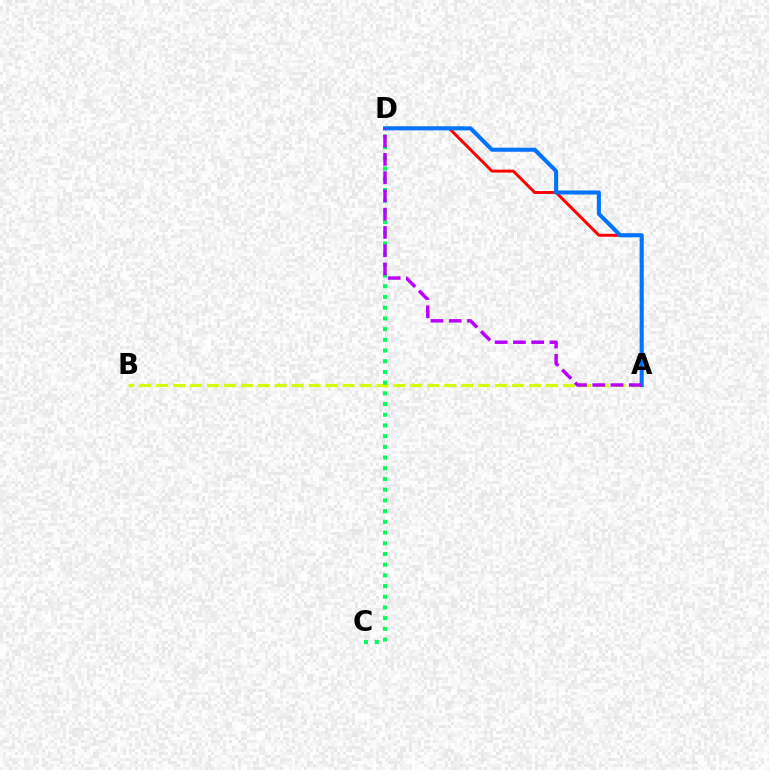{('A', 'D'): [{'color': '#ff0000', 'line_style': 'solid', 'thickness': 2.12}, {'color': '#0074ff', 'line_style': 'solid', 'thickness': 2.92}, {'color': '#b900ff', 'line_style': 'dashed', 'thickness': 2.48}], ('A', 'B'): [{'color': '#d1ff00', 'line_style': 'dashed', 'thickness': 2.3}], ('C', 'D'): [{'color': '#00ff5c', 'line_style': 'dotted', 'thickness': 2.91}]}